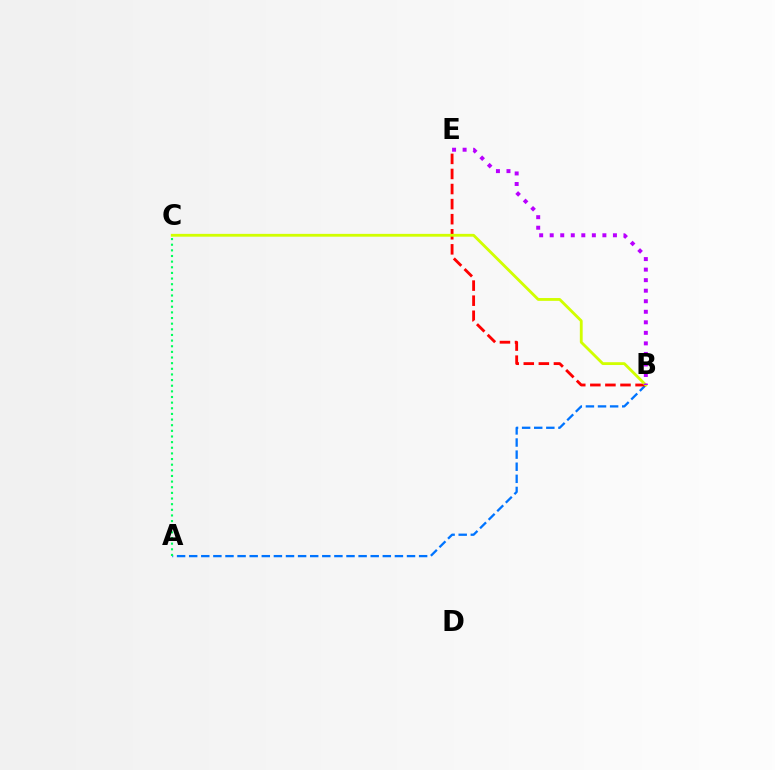{('A', 'B'): [{'color': '#0074ff', 'line_style': 'dashed', 'thickness': 1.64}], ('B', 'E'): [{'color': '#ff0000', 'line_style': 'dashed', 'thickness': 2.05}, {'color': '#b900ff', 'line_style': 'dotted', 'thickness': 2.86}], ('A', 'C'): [{'color': '#00ff5c', 'line_style': 'dotted', 'thickness': 1.53}], ('B', 'C'): [{'color': '#d1ff00', 'line_style': 'solid', 'thickness': 2.03}]}